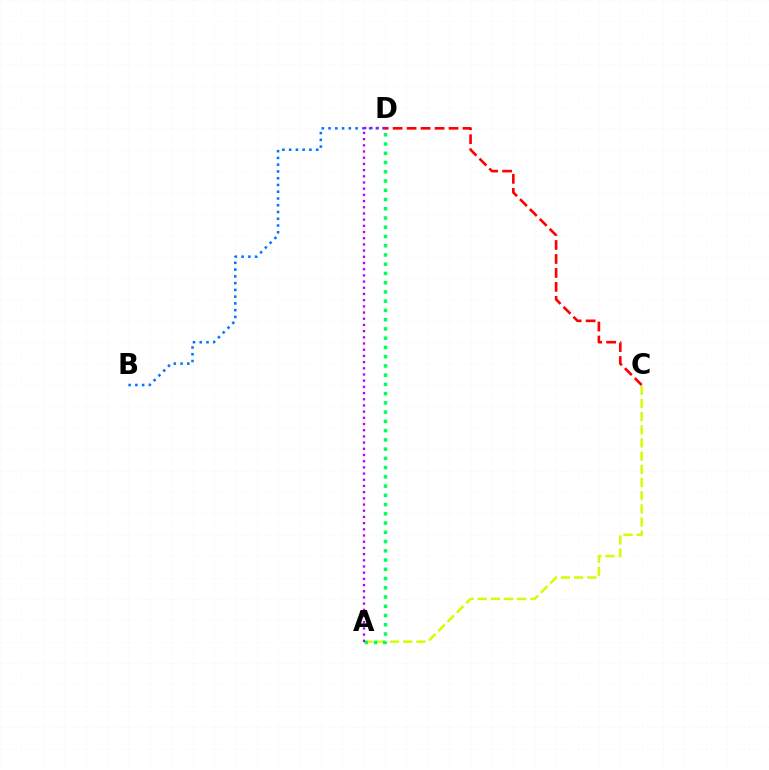{('B', 'D'): [{'color': '#0074ff', 'line_style': 'dotted', 'thickness': 1.84}], ('A', 'C'): [{'color': '#d1ff00', 'line_style': 'dashed', 'thickness': 1.79}], ('A', 'D'): [{'color': '#00ff5c', 'line_style': 'dotted', 'thickness': 2.51}, {'color': '#b900ff', 'line_style': 'dotted', 'thickness': 1.68}], ('C', 'D'): [{'color': '#ff0000', 'line_style': 'dashed', 'thickness': 1.9}]}